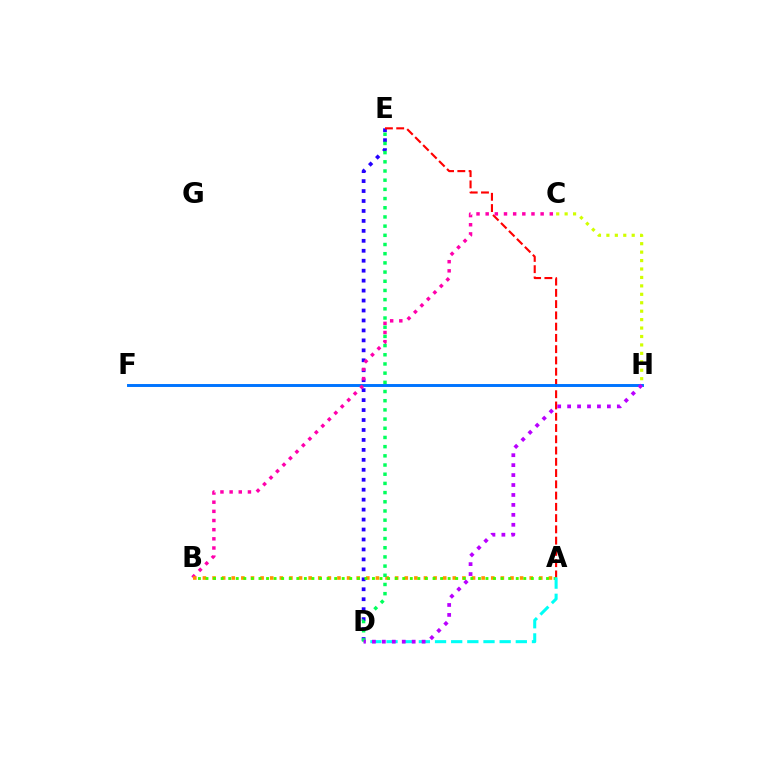{('D', 'E'): [{'color': '#2500ff', 'line_style': 'dotted', 'thickness': 2.7}, {'color': '#00ff5c', 'line_style': 'dotted', 'thickness': 2.5}], ('C', 'H'): [{'color': '#d1ff00', 'line_style': 'dotted', 'thickness': 2.29}], ('A', 'E'): [{'color': '#ff0000', 'line_style': 'dashed', 'thickness': 1.53}], ('F', 'H'): [{'color': '#0074ff', 'line_style': 'solid', 'thickness': 2.12}], ('B', 'C'): [{'color': '#ff00ac', 'line_style': 'dotted', 'thickness': 2.49}], ('A', 'B'): [{'color': '#ff9400', 'line_style': 'dotted', 'thickness': 2.61}, {'color': '#3dff00', 'line_style': 'dotted', 'thickness': 2.06}], ('A', 'D'): [{'color': '#00fff6', 'line_style': 'dashed', 'thickness': 2.2}], ('D', 'H'): [{'color': '#b900ff', 'line_style': 'dotted', 'thickness': 2.7}]}